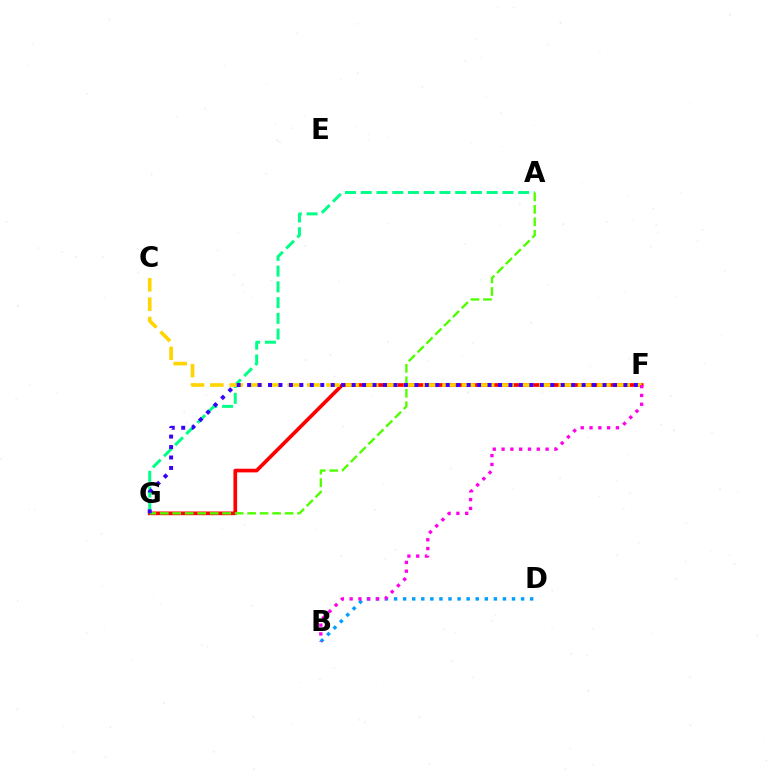{('B', 'D'): [{'color': '#009eff', 'line_style': 'dotted', 'thickness': 2.47}], ('F', 'G'): [{'color': '#ff0000', 'line_style': 'solid', 'thickness': 2.65}, {'color': '#3700ff', 'line_style': 'dotted', 'thickness': 2.84}], ('A', 'G'): [{'color': '#00ff86', 'line_style': 'dashed', 'thickness': 2.14}, {'color': '#4fff00', 'line_style': 'dashed', 'thickness': 1.7}], ('C', 'F'): [{'color': '#ffd500', 'line_style': 'dashed', 'thickness': 2.63}], ('B', 'F'): [{'color': '#ff00ed', 'line_style': 'dotted', 'thickness': 2.39}]}